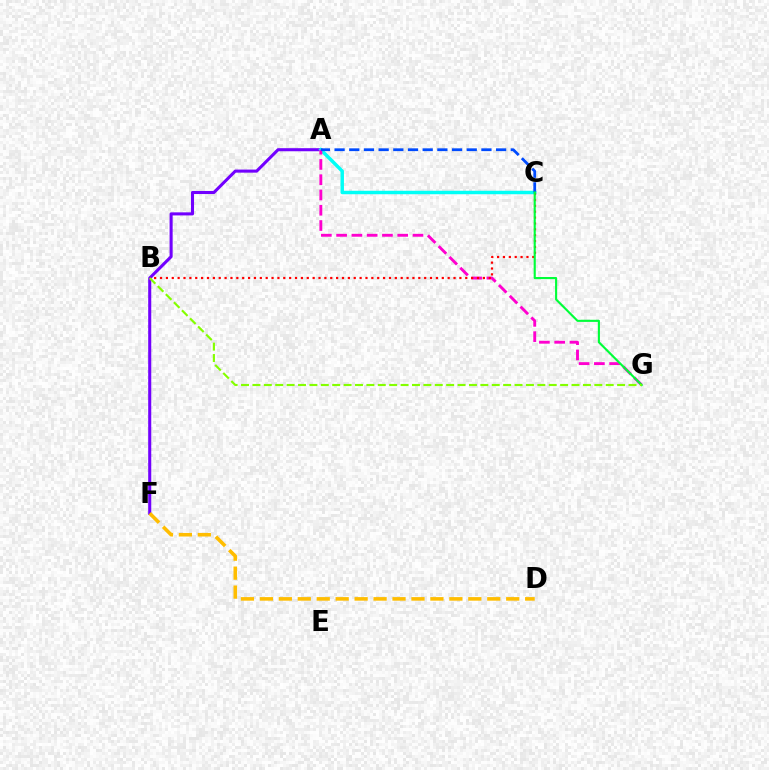{('A', 'F'): [{'color': '#7200ff', 'line_style': 'solid', 'thickness': 2.21}], ('A', 'C'): [{'color': '#00fff6', 'line_style': 'solid', 'thickness': 2.49}, {'color': '#004bff', 'line_style': 'dashed', 'thickness': 1.99}], ('A', 'G'): [{'color': '#ff00cf', 'line_style': 'dashed', 'thickness': 2.07}], ('B', 'C'): [{'color': '#ff0000', 'line_style': 'dotted', 'thickness': 1.59}], ('C', 'G'): [{'color': '#00ff39', 'line_style': 'solid', 'thickness': 1.53}], ('D', 'F'): [{'color': '#ffbd00', 'line_style': 'dashed', 'thickness': 2.57}], ('B', 'G'): [{'color': '#84ff00', 'line_style': 'dashed', 'thickness': 1.55}]}